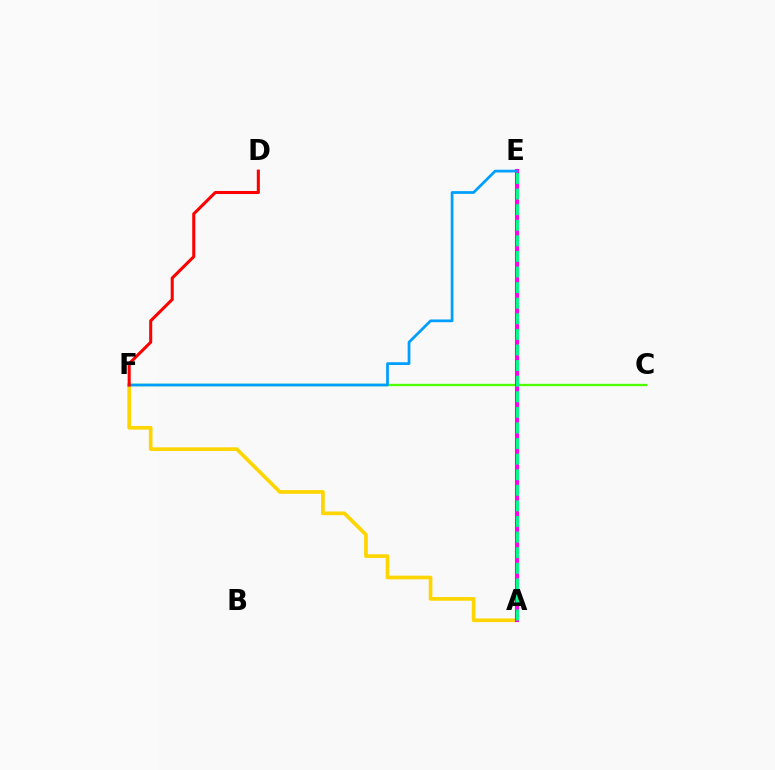{('C', 'F'): [{'color': '#4fff00', 'line_style': 'solid', 'thickness': 1.67}], ('A', 'F'): [{'color': '#ffd500', 'line_style': 'solid', 'thickness': 2.65}], ('A', 'E'): [{'color': '#3700ff', 'line_style': 'solid', 'thickness': 2.83}, {'color': '#ff00ed', 'line_style': 'solid', 'thickness': 2.95}, {'color': '#00ff86', 'line_style': 'dashed', 'thickness': 2.12}], ('E', 'F'): [{'color': '#009eff', 'line_style': 'solid', 'thickness': 1.97}], ('D', 'F'): [{'color': '#ff0000', 'line_style': 'solid', 'thickness': 2.2}]}